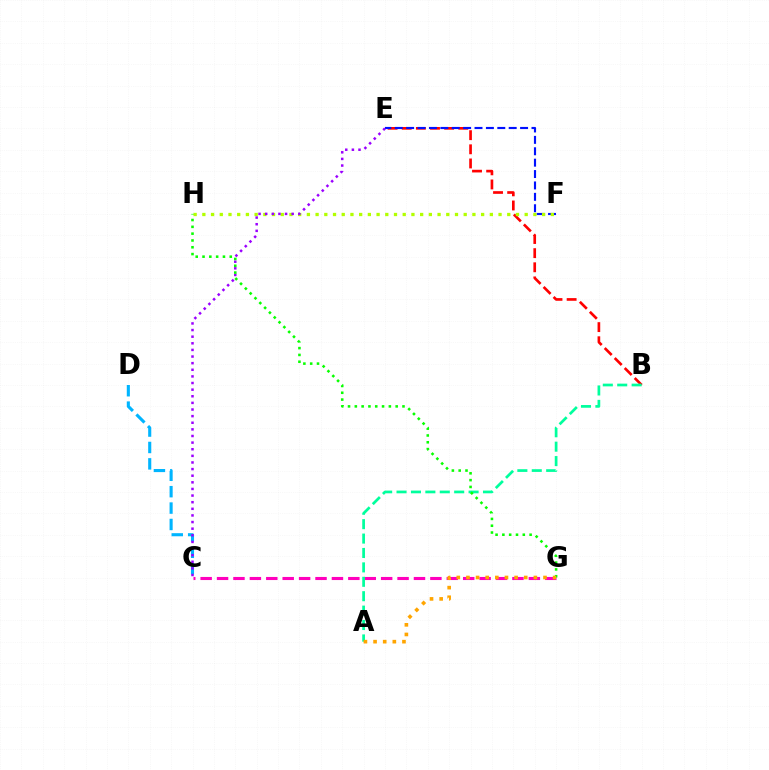{('C', 'G'): [{'color': '#ff00bd', 'line_style': 'dashed', 'thickness': 2.23}], ('B', 'E'): [{'color': '#ff0000', 'line_style': 'dashed', 'thickness': 1.92}], ('E', 'F'): [{'color': '#0010ff', 'line_style': 'dashed', 'thickness': 1.55}], ('C', 'D'): [{'color': '#00b5ff', 'line_style': 'dashed', 'thickness': 2.23}], ('F', 'H'): [{'color': '#b3ff00', 'line_style': 'dotted', 'thickness': 2.37}], ('C', 'E'): [{'color': '#9b00ff', 'line_style': 'dotted', 'thickness': 1.8}], ('A', 'B'): [{'color': '#00ff9d', 'line_style': 'dashed', 'thickness': 1.96}], ('G', 'H'): [{'color': '#08ff00', 'line_style': 'dotted', 'thickness': 1.85}], ('A', 'G'): [{'color': '#ffa500', 'line_style': 'dotted', 'thickness': 2.62}]}